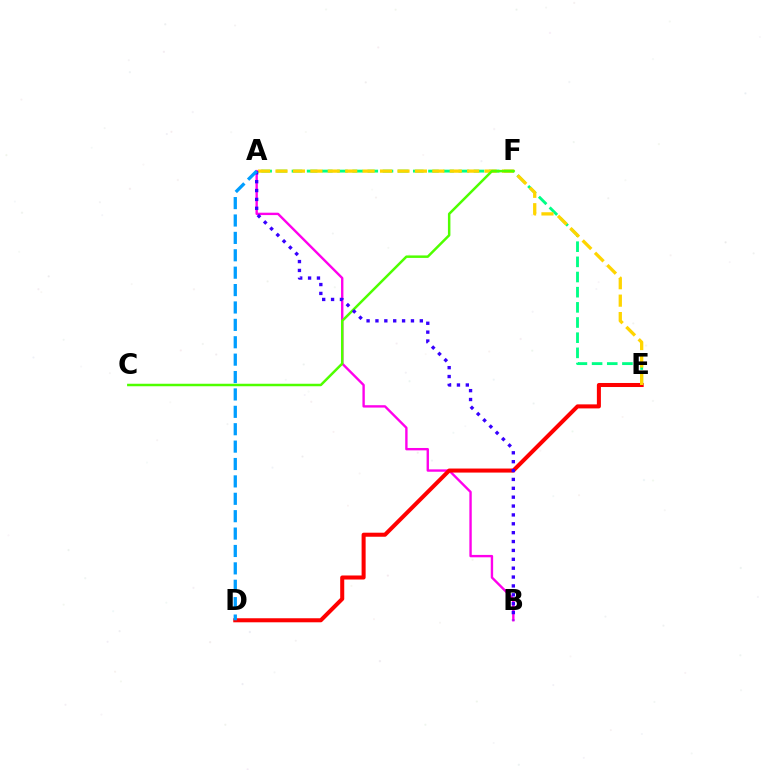{('A', 'B'): [{'color': '#ff00ed', 'line_style': 'solid', 'thickness': 1.71}, {'color': '#3700ff', 'line_style': 'dotted', 'thickness': 2.41}], ('D', 'E'): [{'color': '#ff0000', 'line_style': 'solid', 'thickness': 2.91}], ('A', 'E'): [{'color': '#00ff86', 'line_style': 'dashed', 'thickness': 2.06}, {'color': '#ffd500', 'line_style': 'dashed', 'thickness': 2.37}], ('C', 'F'): [{'color': '#4fff00', 'line_style': 'solid', 'thickness': 1.79}], ('A', 'D'): [{'color': '#009eff', 'line_style': 'dashed', 'thickness': 2.36}]}